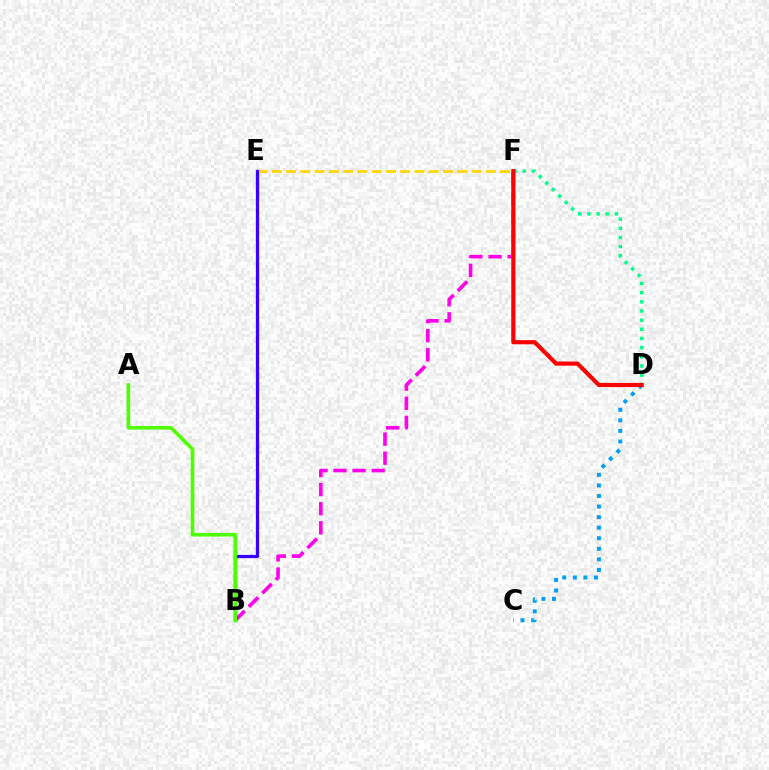{('B', 'F'): [{'color': '#ff00ed', 'line_style': 'dashed', 'thickness': 2.6}], ('E', 'F'): [{'color': '#ffd500', 'line_style': 'dashed', 'thickness': 1.94}], ('B', 'E'): [{'color': '#3700ff', 'line_style': 'solid', 'thickness': 2.34}], ('C', 'D'): [{'color': '#009eff', 'line_style': 'dotted', 'thickness': 2.87}], ('D', 'F'): [{'color': '#00ff86', 'line_style': 'dotted', 'thickness': 2.49}, {'color': '#ff0000', 'line_style': 'solid', 'thickness': 2.98}], ('A', 'B'): [{'color': '#4fff00', 'line_style': 'solid', 'thickness': 2.61}]}